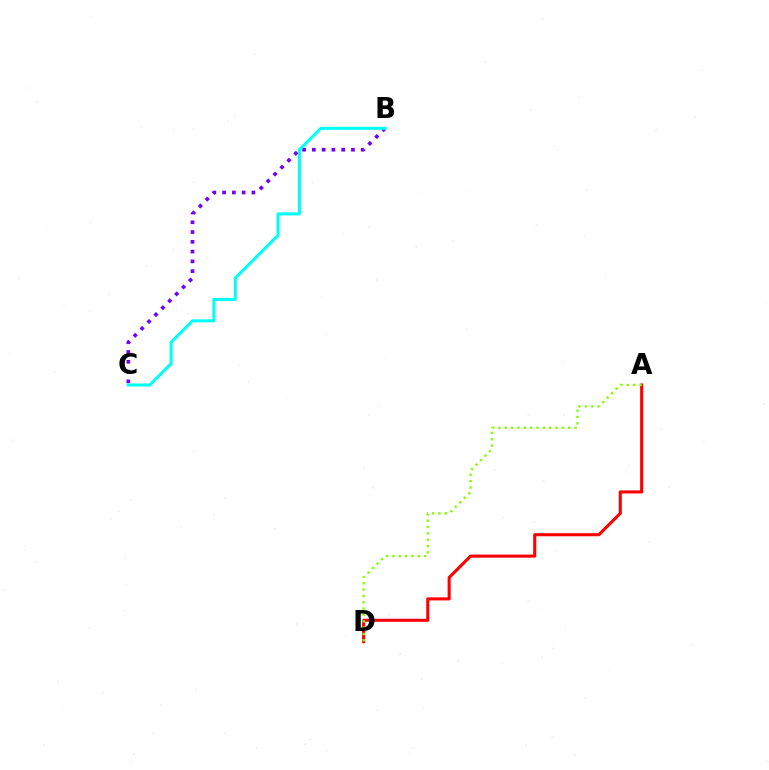{('A', 'D'): [{'color': '#ff0000', 'line_style': 'solid', 'thickness': 2.21}, {'color': '#84ff00', 'line_style': 'dotted', 'thickness': 1.72}], ('B', 'C'): [{'color': '#7200ff', 'line_style': 'dotted', 'thickness': 2.65}, {'color': '#00fff6', 'line_style': 'solid', 'thickness': 2.18}]}